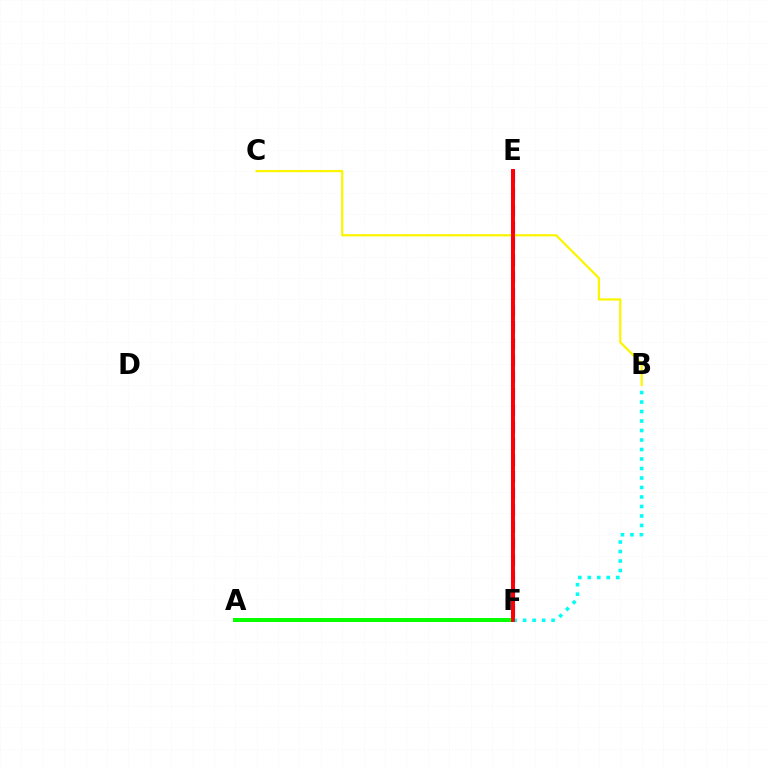{('A', 'F'): [{'color': '#08ff00', 'line_style': 'solid', 'thickness': 2.88}], ('E', 'F'): [{'color': '#ee00ff', 'line_style': 'solid', 'thickness': 2.78}, {'color': '#0010ff', 'line_style': 'dashed', 'thickness': 2.26}, {'color': '#ff0000', 'line_style': 'solid', 'thickness': 2.79}], ('B', 'C'): [{'color': '#fcf500', 'line_style': 'solid', 'thickness': 1.61}], ('B', 'F'): [{'color': '#00fff6', 'line_style': 'dotted', 'thickness': 2.58}]}